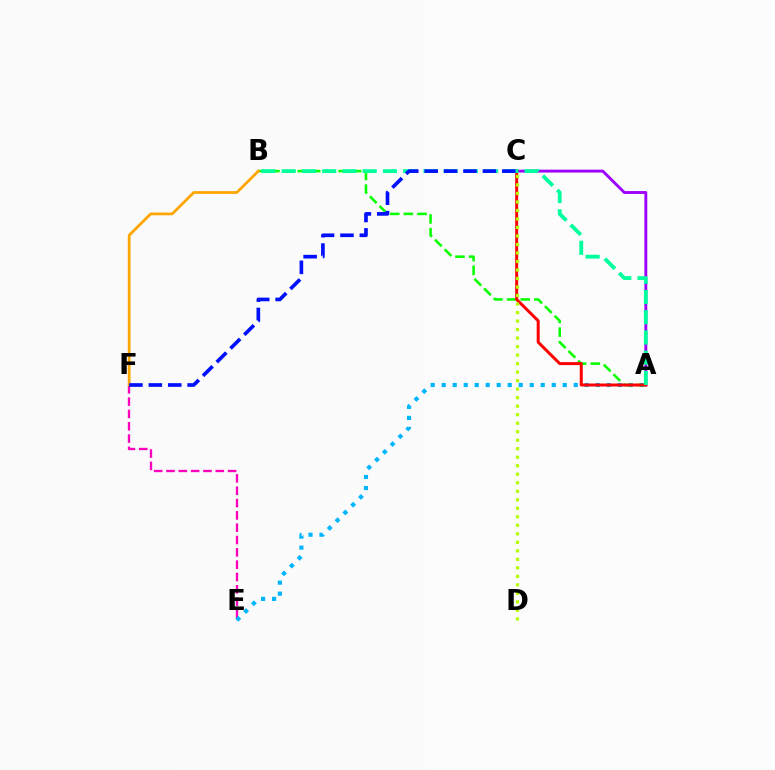{('E', 'F'): [{'color': '#ff00bd', 'line_style': 'dashed', 'thickness': 1.67}], ('A', 'C'): [{'color': '#9b00ff', 'line_style': 'solid', 'thickness': 2.07}, {'color': '#ff0000', 'line_style': 'solid', 'thickness': 2.15}], ('A', 'E'): [{'color': '#00b5ff', 'line_style': 'dotted', 'thickness': 2.99}], ('A', 'B'): [{'color': '#08ff00', 'line_style': 'dashed', 'thickness': 1.85}, {'color': '#00ff9d', 'line_style': 'dashed', 'thickness': 2.75}], ('B', 'F'): [{'color': '#ffa500', 'line_style': 'solid', 'thickness': 1.99}], ('C', 'F'): [{'color': '#0010ff', 'line_style': 'dashed', 'thickness': 2.64}], ('C', 'D'): [{'color': '#b3ff00', 'line_style': 'dotted', 'thickness': 2.31}]}